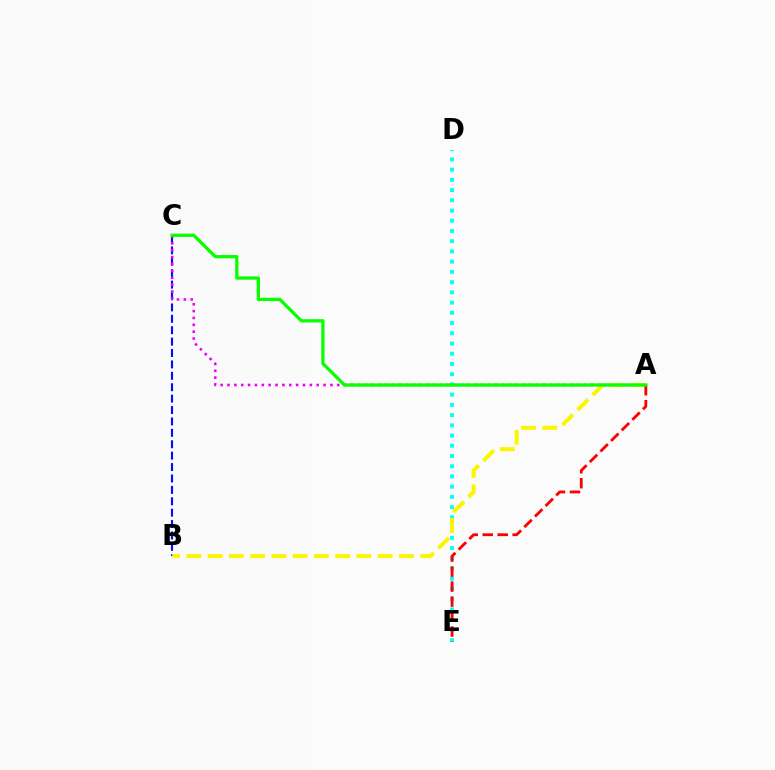{('B', 'C'): [{'color': '#0010ff', 'line_style': 'dashed', 'thickness': 1.55}], ('D', 'E'): [{'color': '#00fff6', 'line_style': 'dotted', 'thickness': 2.78}], ('A', 'C'): [{'color': '#ee00ff', 'line_style': 'dotted', 'thickness': 1.86}, {'color': '#08ff00', 'line_style': 'solid', 'thickness': 2.35}], ('A', 'B'): [{'color': '#fcf500', 'line_style': 'dashed', 'thickness': 2.89}], ('A', 'E'): [{'color': '#ff0000', 'line_style': 'dashed', 'thickness': 2.04}]}